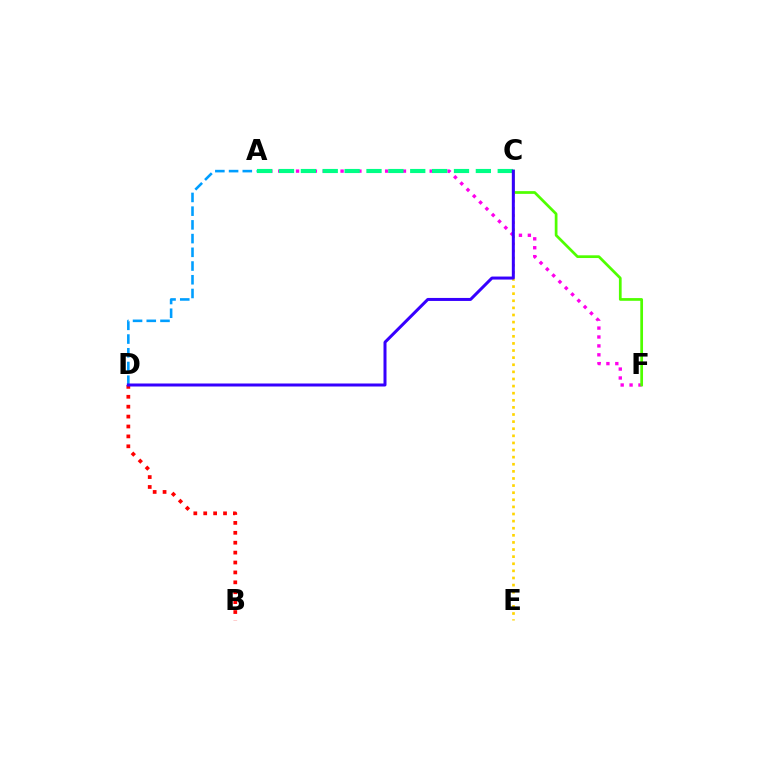{('B', 'D'): [{'color': '#ff0000', 'line_style': 'dotted', 'thickness': 2.69}], ('A', 'F'): [{'color': '#ff00ed', 'line_style': 'dotted', 'thickness': 2.42}], ('C', 'F'): [{'color': '#4fff00', 'line_style': 'solid', 'thickness': 1.96}], ('C', 'E'): [{'color': '#ffd500', 'line_style': 'dotted', 'thickness': 1.93}], ('A', 'C'): [{'color': '#00ff86', 'line_style': 'dashed', 'thickness': 2.97}], ('A', 'D'): [{'color': '#009eff', 'line_style': 'dashed', 'thickness': 1.86}], ('C', 'D'): [{'color': '#3700ff', 'line_style': 'solid', 'thickness': 2.17}]}